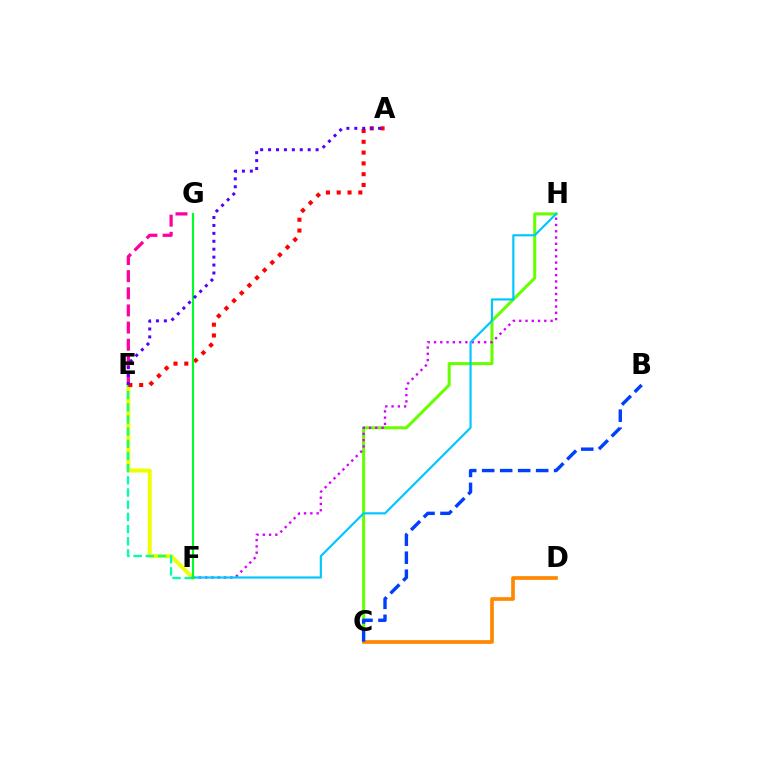{('C', 'H'): [{'color': '#66ff00', 'line_style': 'solid', 'thickness': 2.19}], ('F', 'H'): [{'color': '#d600ff', 'line_style': 'dotted', 'thickness': 1.7}, {'color': '#00c7ff', 'line_style': 'solid', 'thickness': 1.56}], ('E', 'F'): [{'color': '#eeff00', 'line_style': 'solid', 'thickness': 2.87}, {'color': '#00ffaf', 'line_style': 'dashed', 'thickness': 1.66}], ('C', 'D'): [{'color': '#ff8800', 'line_style': 'solid', 'thickness': 2.65}], ('E', 'G'): [{'color': '#ff00a0', 'line_style': 'dashed', 'thickness': 2.33}], ('A', 'E'): [{'color': '#ff0000', 'line_style': 'dotted', 'thickness': 2.93}, {'color': '#4f00ff', 'line_style': 'dotted', 'thickness': 2.15}], ('B', 'C'): [{'color': '#003fff', 'line_style': 'dashed', 'thickness': 2.44}], ('F', 'G'): [{'color': '#00ff27', 'line_style': 'solid', 'thickness': 1.54}]}